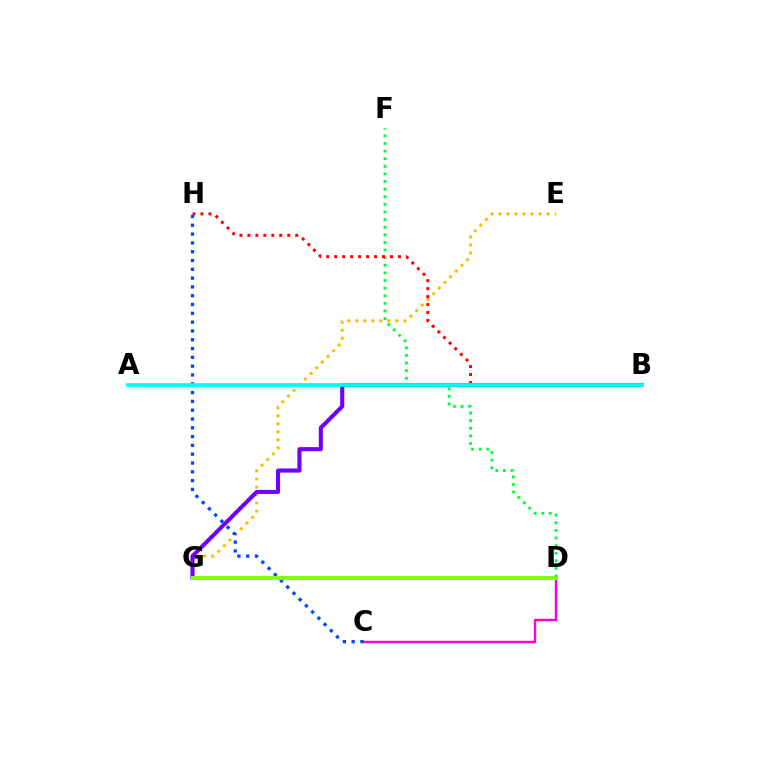{('E', 'G'): [{'color': '#ffbd00', 'line_style': 'dotted', 'thickness': 2.18}], ('C', 'D'): [{'color': '#ff00cf', 'line_style': 'solid', 'thickness': 1.73}], ('D', 'F'): [{'color': '#00ff39', 'line_style': 'dotted', 'thickness': 2.07}], ('B', 'H'): [{'color': '#ff0000', 'line_style': 'dotted', 'thickness': 2.17}], ('B', 'G'): [{'color': '#7200ff', 'line_style': 'solid', 'thickness': 2.95}], ('C', 'H'): [{'color': '#004bff', 'line_style': 'dotted', 'thickness': 2.39}], ('A', 'B'): [{'color': '#00fff6', 'line_style': 'solid', 'thickness': 2.71}], ('D', 'G'): [{'color': '#84ff00', 'line_style': 'solid', 'thickness': 2.92}]}